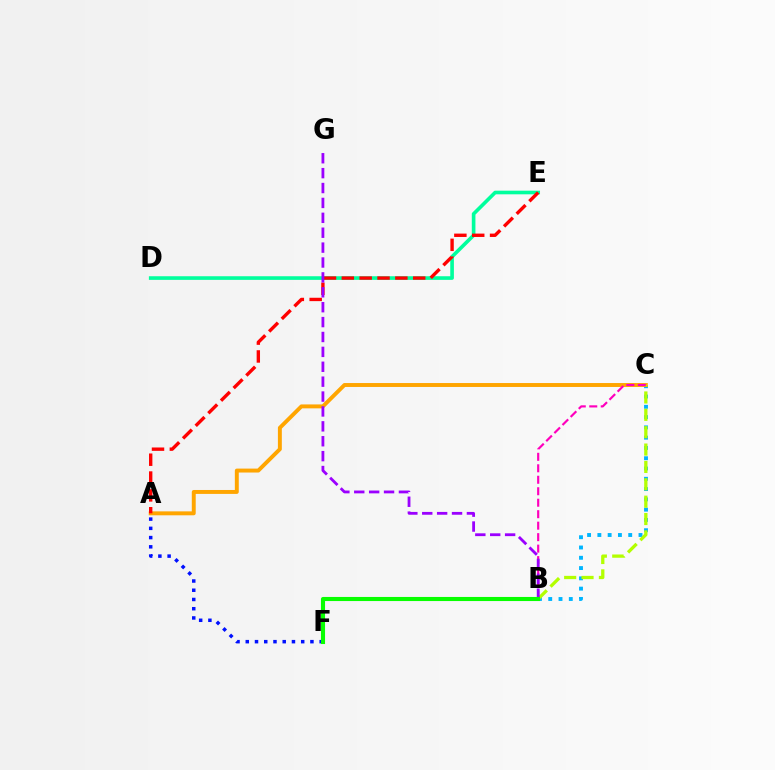{('D', 'E'): [{'color': '#00ff9d', 'line_style': 'solid', 'thickness': 2.62}], ('B', 'C'): [{'color': '#00b5ff', 'line_style': 'dotted', 'thickness': 2.79}, {'color': '#b3ff00', 'line_style': 'dashed', 'thickness': 2.36}, {'color': '#ff00bd', 'line_style': 'dashed', 'thickness': 1.56}], ('A', 'C'): [{'color': '#ffa500', 'line_style': 'solid', 'thickness': 2.83}], ('A', 'E'): [{'color': '#ff0000', 'line_style': 'dashed', 'thickness': 2.42}], ('A', 'F'): [{'color': '#0010ff', 'line_style': 'dotted', 'thickness': 2.51}], ('B', 'G'): [{'color': '#9b00ff', 'line_style': 'dashed', 'thickness': 2.02}], ('B', 'F'): [{'color': '#08ff00', 'line_style': 'solid', 'thickness': 2.95}]}